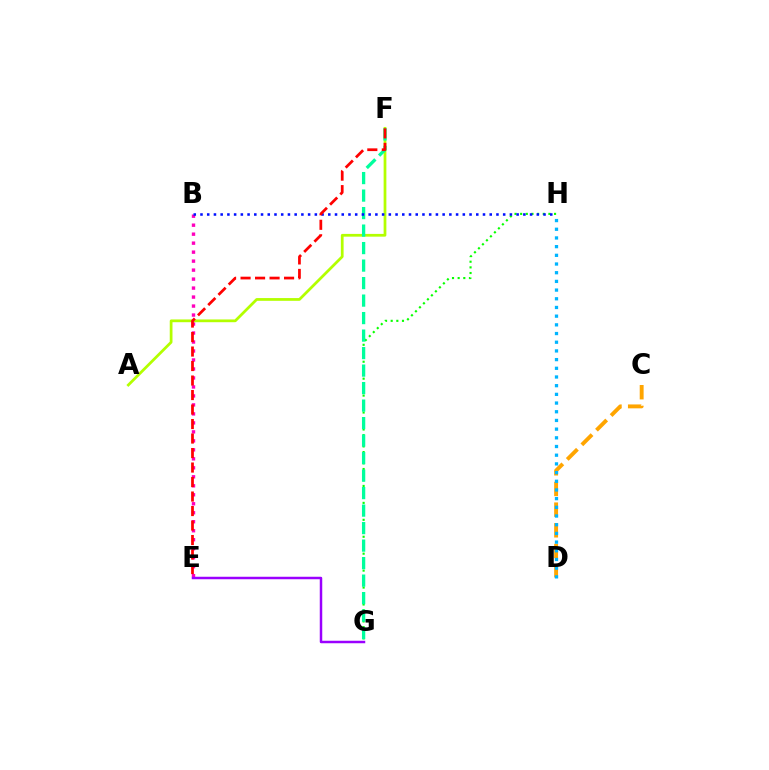{('C', 'D'): [{'color': '#ffa500', 'line_style': 'dashed', 'thickness': 2.81}], ('G', 'H'): [{'color': '#08ff00', 'line_style': 'dotted', 'thickness': 1.53}], ('B', 'E'): [{'color': '#ff00bd', 'line_style': 'dotted', 'thickness': 2.44}], ('E', 'G'): [{'color': '#9b00ff', 'line_style': 'solid', 'thickness': 1.79}], ('A', 'F'): [{'color': '#b3ff00', 'line_style': 'solid', 'thickness': 1.98}], ('D', 'H'): [{'color': '#00b5ff', 'line_style': 'dotted', 'thickness': 2.36}], ('F', 'G'): [{'color': '#00ff9d', 'line_style': 'dashed', 'thickness': 2.38}], ('B', 'H'): [{'color': '#0010ff', 'line_style': 'dotted', 'thickness': 1.83}], ('E', 'F'): [{'color': '#ff0000', 'line_style': 'dashed', 'thickness': 1.97}]}